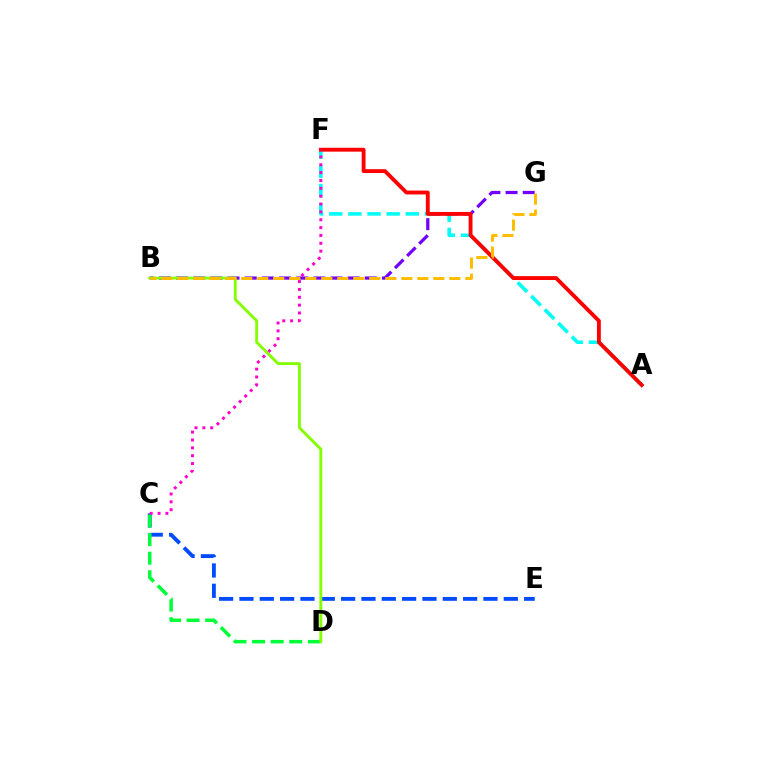{('C', 'E'): [{'color': '#004bff', 'line_style': 'dashed', 'thickness': 2.76}], ('A', 'F'): [{'color': '#00fff6', 'line_style': 'dashed', 'thickness': 2.6}, {'color': '#ff0000', 'line_style': 'solid', 'thickness': 2.79}], ('B', 'G'): [{'color': '#7200ff', 'line_style': 'dashed', 'thickness': 2.33}, {'color': '#ffbd00', 'line_style': 'dashed', 'thickness': 2.17}], ('C', 'D'): [{'color': '#00ff39', 'line_style': 'dashed', 'thickness': 2.53}], ('B', 'D'): [{'color': '#84ff00', 'line_style': 'solid', 'thickness': 2.08}], ('C', 'F'): [{'color': '#ff00cf', 'line_style': 'dotted', 'thickness': 2.13}]}